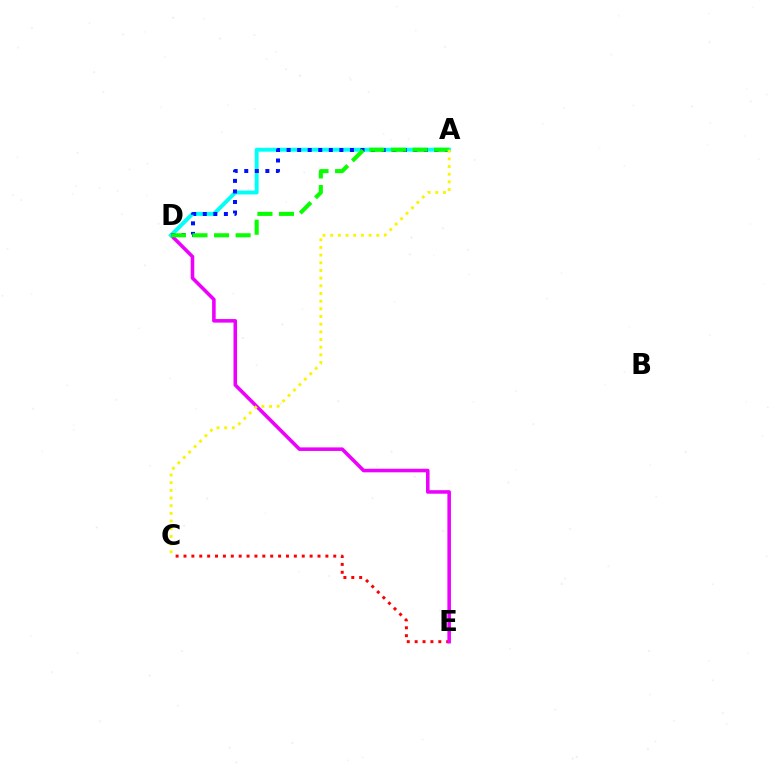{('C', 'E'): [{'color': '#ff0000', 'line_style': 'dotted', 'thickness': 2.14}], ('D', 'E'): [{'color': '#ee00ff', 'line_style': 'solid', 'thickness': 2.56}], ('A', 'D'): [{'color': '#00fff6', 'line_style': 'solid', 'thickness': 2.81}, {'color': '#0010ff', 'line_style': 'dotted', 'thickness': 2.87}, {'color': '#08ff00', 'line_style': 'dashed', 'thickness': 2.93}], ('A', 'C'): [{'color': '#fcf500', 'line_style': 'dotted', 'thickness': 2.09}]}